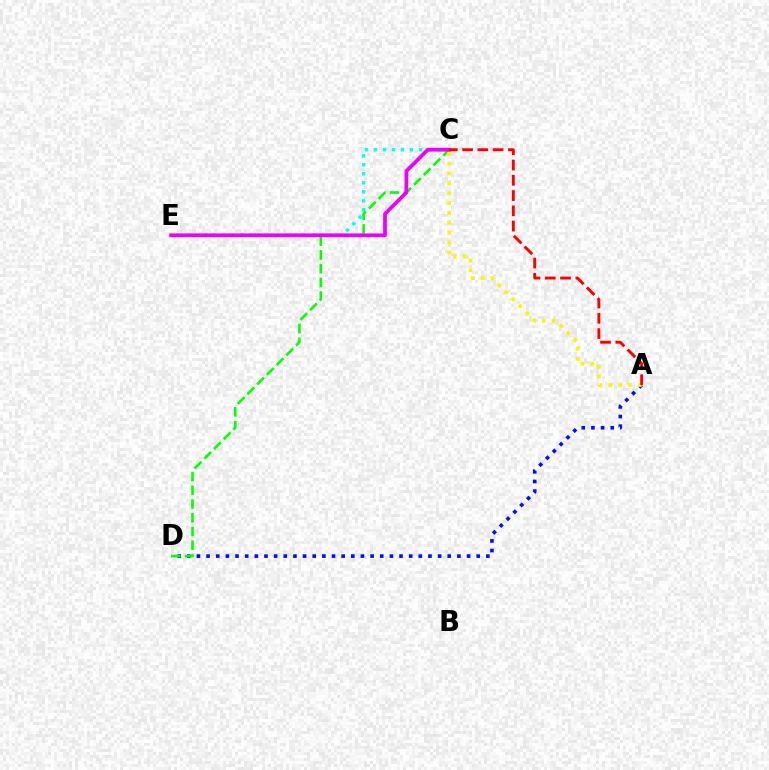{('C', 'E'): [{'color': '#00fff6', 'line_style': 'dotted', 'thickness': 2.44}, {'color': '#ee00ff', 'line_style': 'solid', 'thickness': 2.7}], ('A', 'D'): [{'color': '#0010ff', 'line_style': 'dotted', 'thickness': 2.62}], ('C', 'D'): [{'color': '#08ff00', 'line_style': 'dashed', 'thickness': 1.87}], ('A', 'C'): [{'color': '#fcf500', 'line_style': 'dotted', 'thickness': 2.68}, {'color': '#ff0000', 'line_style': 'dashed', 'thickness': 2.07}]}